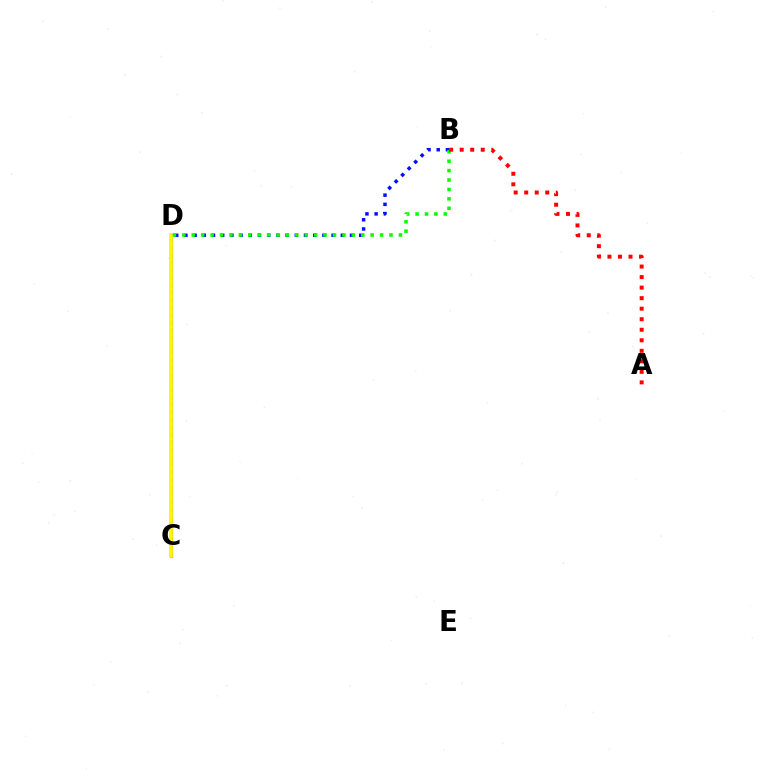{('C', 'D'): [{'color': '#ee00ff', 'line_style': 'solid', 'thickness': 2.25}, {'color': '#00fff6', 'line_style': 'dotted', 'thickness': 2.03}, {'color': '#fcf500', 'line_style': 'solid', 'thickness': 2.73}], ('B', 'D'): [{'color': '#0010ff', 'line_style': 'dotted', 'thickness': 2.5}, {'color': '#08ff00', 'line_style': 'dotted', 'thickness': 2.56}], ('A', 'B'): [{'color': '#ff0000', 'line_style': 'dotted', 'thickness': 2.86}]}